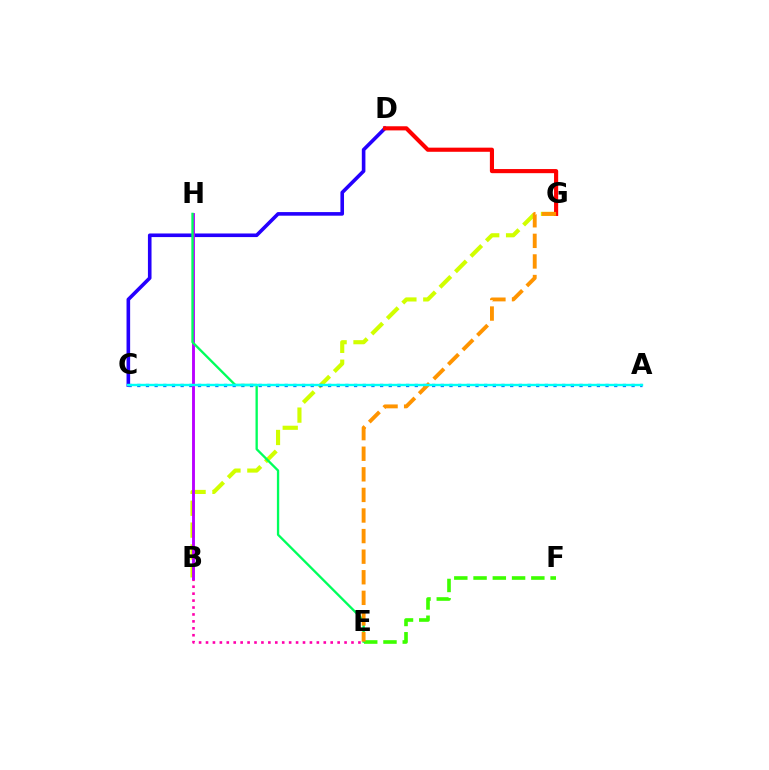{('C', 'D'): [{'color': '#2500ff', 'line_style': 'solid', 'thickness': 2.59}], ('B', 'G'): [{'color': '#d1ff00', 'line_style': 'dashed', 'thickness': 2.97}], ('B', 'E'): [{'color': '#ff00ac', 'line_style': 'dotted', 'thickness': 1.88}], ('D', 'G'): [{'color': '#ff0000', 'line_style': 'solid', 'thickness': 2.97}], ('E', 'F'): [{'color': '#3dff00', 'line_style': 'dashed', 'thickness': 2.62}], ('A', 'C'): [{'color': '#0074ff', 'line_style': 'dotted', 'thickness': 2.36}, {'color': '#00fff6', 'line_style': 'solid', 'thickness': 1.72}], ('B', 'H'): [{'color': '#b900ff', 'line_style': 'solid', 'thickness': 2.07}], ('E', 'H'): [{'color': '#00ff5c', 'line_style': 'solid', 'thickness': 1.67}], ('E', 'G'): [{'color': '#ff9400', 'line_style': 'dashed', 'thickness': 2.8}]}